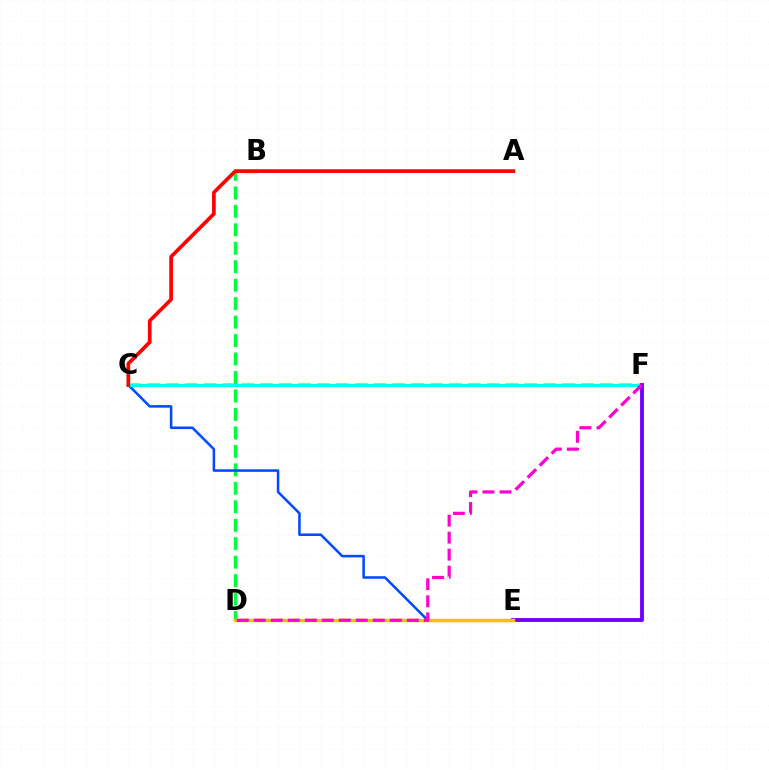{('B', 'D'): [{'color': '#00ff39', 'line_style': 'dashed', 'thickness': 2.51}], ('C', 'F'): [{'color': '#84ff00', 'line_style': 'dashed', 'thickness': 2.56}, {'color': '#00fff6', 'line_style': 'solid', 'thickness': 2.24}], ('C', 'E'): [{'color': '#004bff', 'line_style': 'solid', 'thickness': 1.83}], ('E', 'F'): [{'color': '#7200ff', 'line_style': 'solid', 'thickness': 2.79}], ('D', 'E'): [{'color': '#ffbd00', 'line_style': 'solid', 'thickness': 2.5}], ('D', 'F'): [{'color': '#ff00cf', 'line_style': 'dashed', 'thickness': 2.31}], ('A', 'C'): [{'color': '#ff0000', 'line_style': 'solid', 'thickness': 2.65}]}